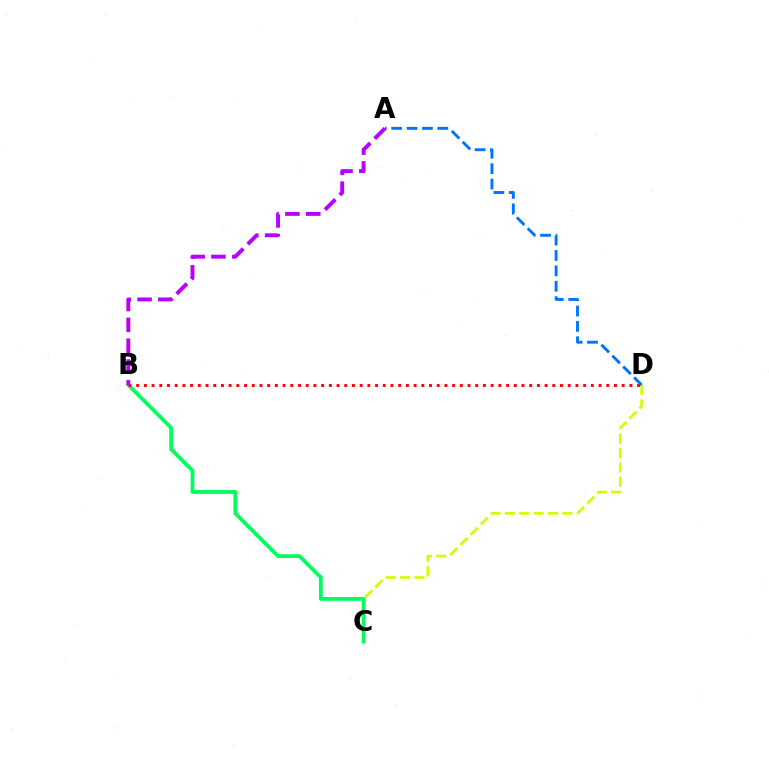{('C', 'D'): [{'color': '#d1ff00', 'line_style': 'dashed', 'thickness': 1.95}], ('B', 'C'): [{'color': '#00ff5c', 'line_style': 'solid', 'thickness': 2.73}], ('B', 'D'): [{'color': '#ff0000', 'line_style': 'dotted', 'thickness': 2.09}], ('A', 'D'): [{'color': '#0074ff', 'line_style': 'dashed', 'thickness': 2.09}], ('A', 'B'): [{'color': '#b900ff', 'line_style': 'dashed', 'thickness': 2.83}]}